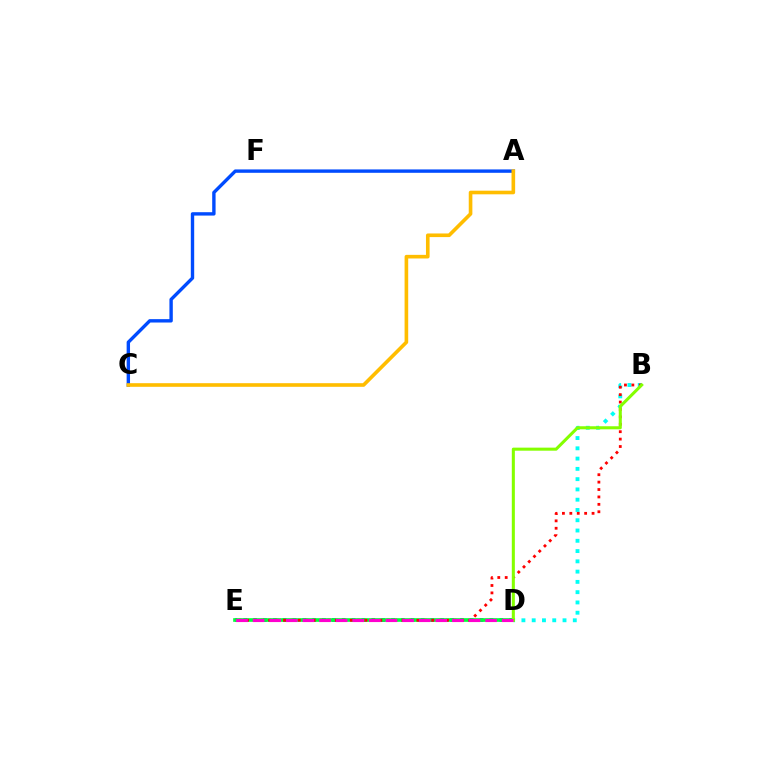{('D', 'E'): [{'color': '#7200ff', 'line_style': 'dotted', 'thickness': 2.68}, {'color': '#00ff39', 'line_style': 'solid', 'thickness': 2.63}, {'color': '#ff00cf', 'line_style': 'dashed', 'thickness': 2.26}], ('B', 'D'): [{'color': '#00fff6', 'line_style': 'dotted', 'thickness': 2.79}, {'color': '#84ff00', 'line_style': 'solid', 'thickness': 2.2}], ('A', 'C'): [{'color': '#004bff', 'line_style': 'solid', 'thickness': 2.43}, {'color': '#ffbd00', 'line_style': 'solid', 'thickness': 2.61}], ('B', 'E'): [{'color': '#ff0000', 'line_style': 'dotted', 'thickness': 2.01}]}